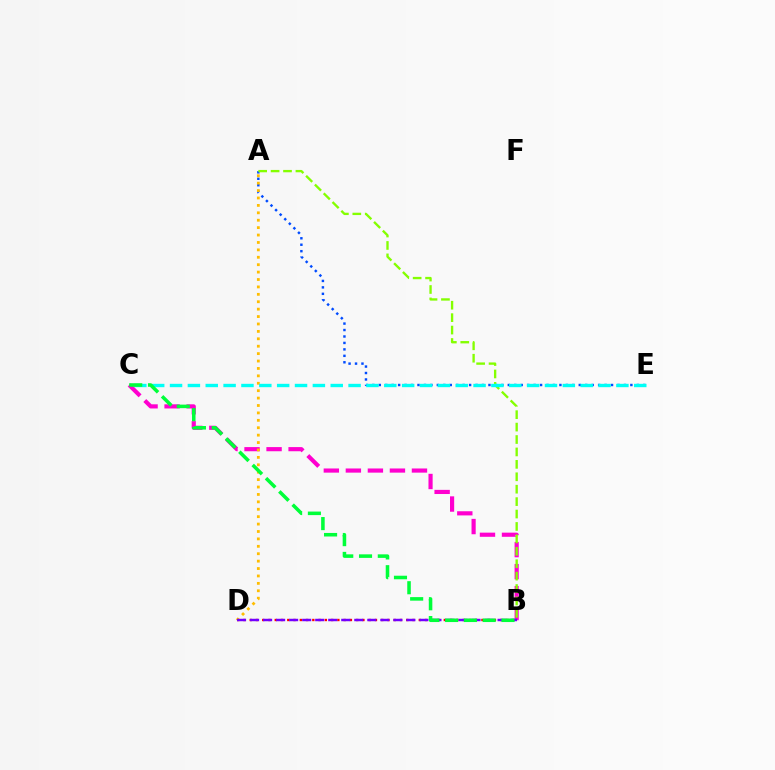{('A', 'E'): [{'color': '#004bff', 'line_style': 'dotted', 'thickness': 1.75}], ('B', 'C'): [{'color': '#ff00cf', 'line_style': 'dashed', 'thickness': 2.99}, {'color': '#00ff39', 'line_style': 'dashed', 'thickness': 2.55}], ('A', 'B'): [{'color': '#84ff00', 'line_style': 'dashed', 'thickness': 1.69}], ('B', 'D'): [{'color': '#ff0000', 'line_style': 'dotted', 'thickness': 1.7}, {'color': '#7200ff', 'line_style': 'dashed', 'thickness': 1.77}], ('A', 'D'): [{'color': '#ffbd00', 'line_style': 'dotted', 'thickness': 2.01}], ('C', 'E'): [{'color': '#00fff6', 'line_style': 'dashed', 'thickness': 2.43}]}